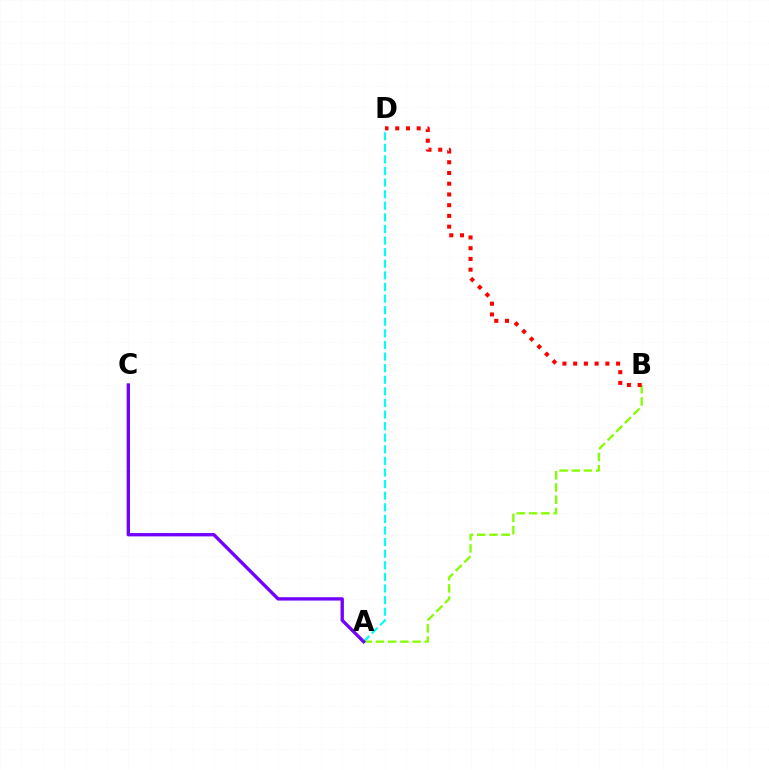{('A', 'D'): [{'color': '#00fff6', 'line_style': 'dashed', 'thickness': 1.58}], ('A', 'B'): [{'color': '#84ff00', 'line_style': 'dashed', 'thickness': 1.66}], ('B', 'D'): [{'color': '#ff0000', 'line_style': 'dotted', 'thickness': 2.92}], ('A', 'C'): [{'color': '#7200ff', 'line_style': 'solid', 'thickness': 2.4}]}